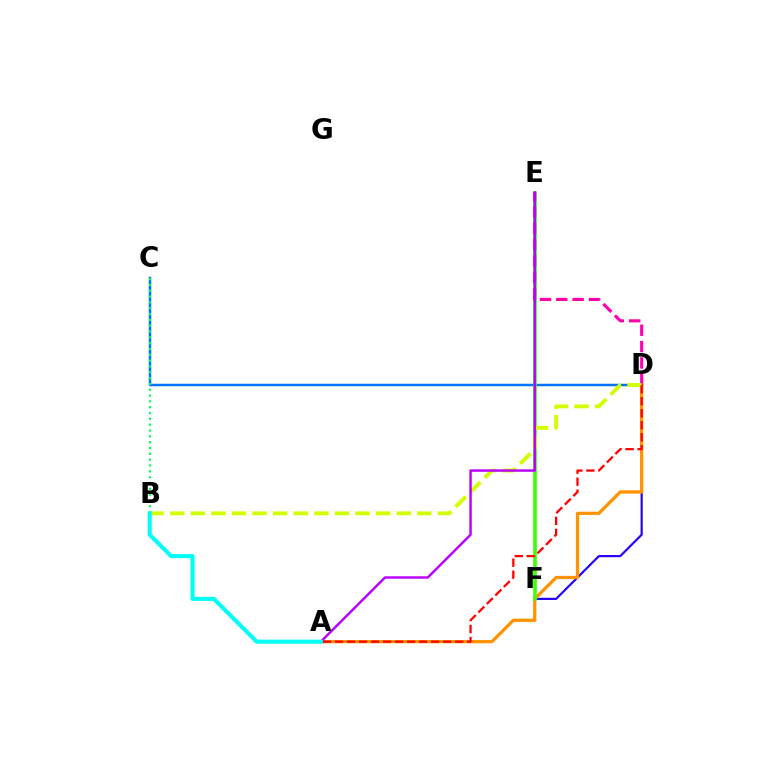{('C', 'D'): [{'color': '#0074ff', 'line_style': 'solid', 'thickness': 1.79}], ('D', 'F'): [{'color': '#2500ff', 'line_style': 'solid', 'thickness': 1.57}], ('A', 'D'): [{'color': '#ff9400', 'line_style': 'solid', 'thickness': 2.35}, {'color': '#ff0000', 'line_style': 'dashed', 'thickness': 1.63}], ('B', 'C'): [{'color': '#00ff5c', 'line_style': 'dotted', 'thickness': 1.58}], ('E', 'F'): [{'color': '#3dff00', 'line_style': 'solid', 'thickness': 2.61}], ('D', 'E'): [{'color': '#ff00ac', 'line_style': 'dashed', 'thickness': 2.22}], ('B', 'D'): [{'color': '#d1ff00', 'line_style': 'dashed', 'thickness': 2.8}], ('A', 'E'): [{'color': '#b900ff', 'line_style': 'solid', 'thickness': 1.76}], ('A', 'B'): [{'color': '#00fff6', 'line_style': 'solid', 'thickness': 2.94}]}